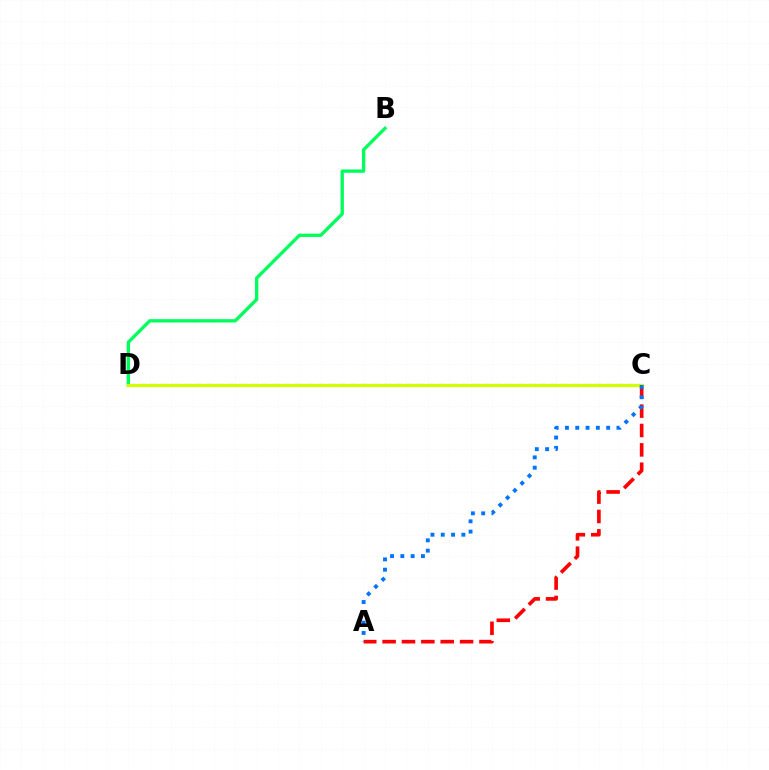{('A', 'C'): [{'color': '#ff0000', 'line_style': 'dashed', 'thickness': 2.63}, {'color': '#0074ff', 'line_style': 'dotted', 'thickness': 2.8}], ('B', 'D'): [{'color': '#00ff5c', 'line_style': 'solid', 'thickness': 2.4}], ('C', 'D'): [{'color': '#b900ff', 'line_style': 'dashed', 'thickness': 1.51}, {'color': '#d1ff00', 'line_style': 'solid', 'thickness': 2.3}]}